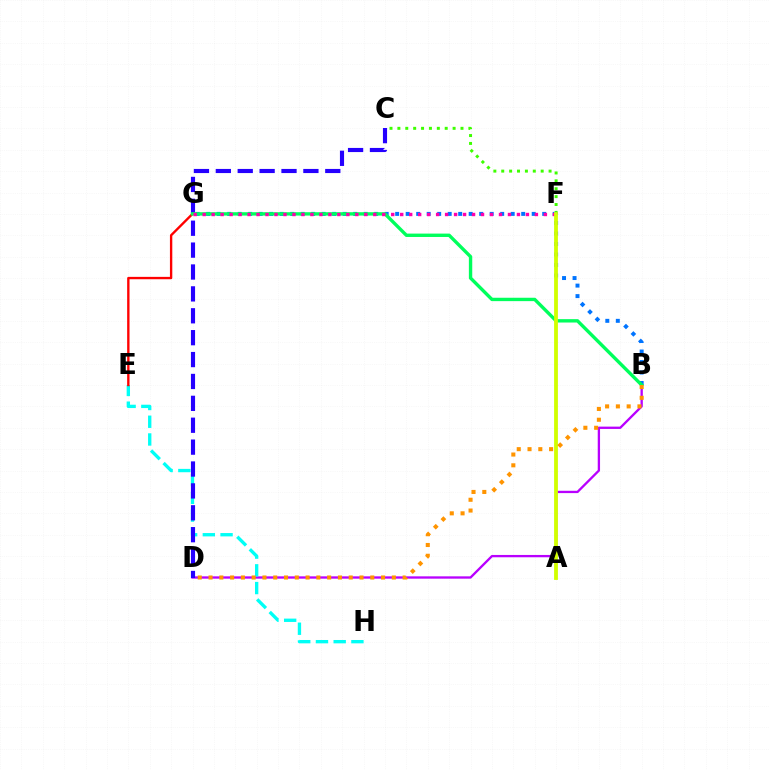{('B', 'D'): [{'color': '#b900ff', 'line_style': 'solid', 'thickness': 1.67}, {'color': '#ff9400', 'line_style': 'dotted', 'thickness': 2.93}], ('E', 'H'): [{'color': '#00fff6', 'line_style': 'dashed', 'thickness': 2.41}], ('C', 'F'): [{'color': '#3dff00', 'line_style': 'dotted', 'thickness': 2.14}], ('B', 'G'): [{'color': '#0074ff', 'line_style': 'dotted', 'thickness': 2.85}, {'color': '#00ff5c', 'line_style': 'solid', 'thickness': 2.43}], ('E', 'G'): [{'color': '#ff0000', 'line_style': 'solid', 'thickness': 1.7}], ('C', 'D'): [{'color': '#2500ff', 'line_style': 'dashed', 'thickness': 2.97}], ('F', 'G'): [{'color': '#ff00ac', 'line_style': 'dotted', 'thickness': 2.44}], ('A', 'F'): [{'color': '#d1ff00', 'line_style': 'solid', 'thickness': 2.74}]}